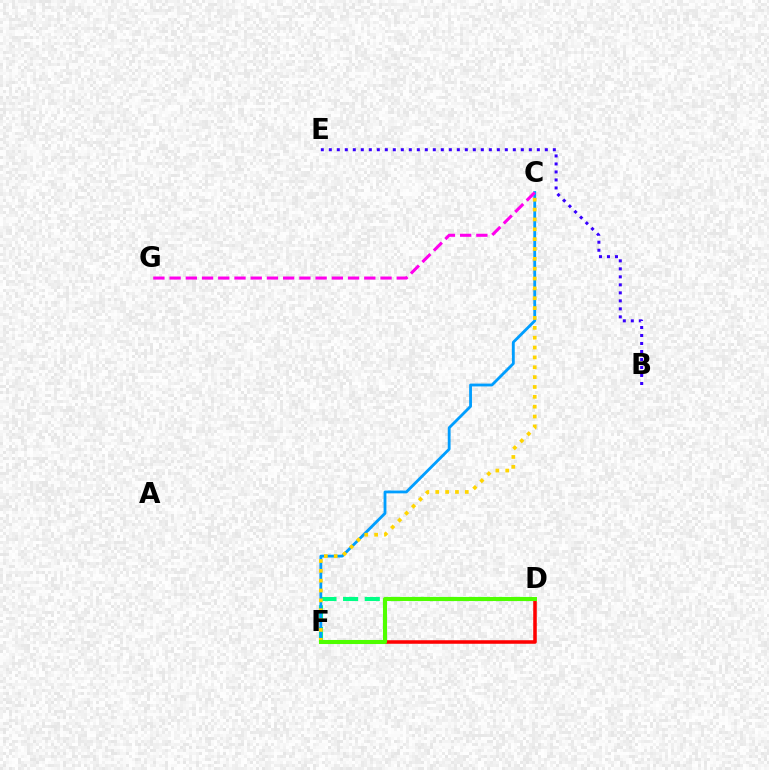{('B', 'E'): [{'color': '#3700ff', 'line_style': 'dotted', 'thickness': 2.17}], ('D', 'F'): [{'color': '#00ff86', 'line_style': 'dashed', 'thickness': 2.94}, {'color': '#ff0000', 'line_style': 'solid', 'thickness': 2.55}, {'color': '#4fff00', 'line_style': 'solid', 'thickness': 2.93}], ('C', 'F'): [{'color': '#009eff', 'line_style': 'solid', 'thickness': 2.03}, {'color': '#ffd500', 'line_style': 'dotted', 'thickness': 2.68}], ('C', 'G'): [{'color': '#ff00ed', 'line_style': 'dashed', 'thickness': 2.2}]}